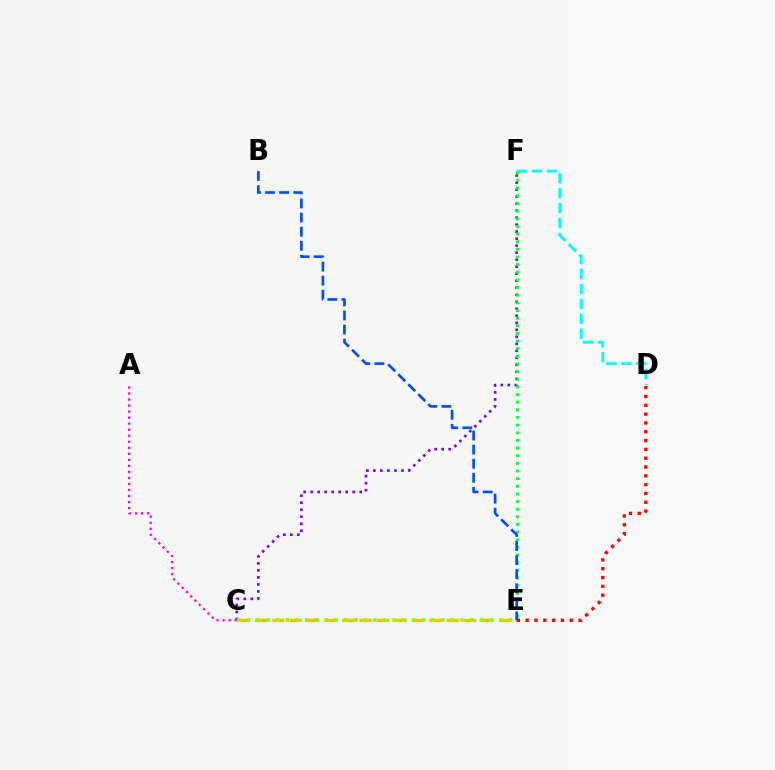{('C', 'F'): [{'color': '#7200ff', 'line_style': 'dotted', 'thickness': 1.9}], ('C', 'E'): [{'color': '#ffbd00', 'line_style': 'dashed', 'thickness': 2.37}, {'color': '#84ff00', 'line_style': 'dotted', 'thickness': 2.64}], ('A', 'C'): [{'color': '#ff00cf', 'line_style': 'dotted', 'thickness': 1.64}], ('D', 'F'): [{'color': '#00fff6', 'line_style': 'dashed', 'thickness': 2.03}], ('D', 'E'): [{'color': '#ff0000', 'line_style': 'dotted', 'thickness': 2.39}], ('E', 'F'): [{'color': '#00ff39', 'line_style': 'dotted', 'thickness': 2.08}], ('B', 'E'): [{'color': '#004bff', 'line_style': 'dashed', 'thickness': 1.92}]}